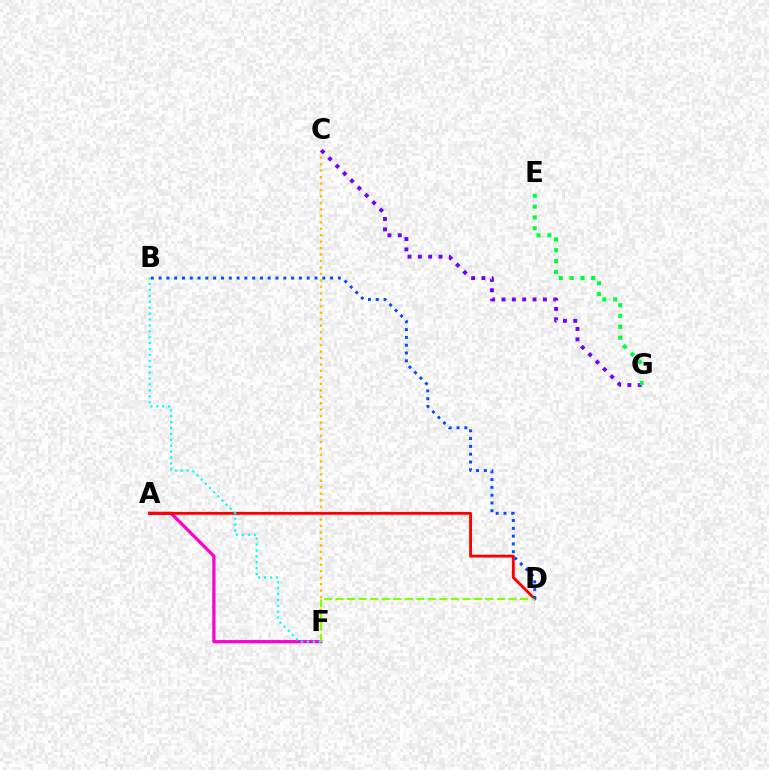{('A', 'F'): [{'color': '#ff00cf', 'line_style': 'solid', 'thickness': 2.32}], ('C', 'F'): [{'color': '#ffbd00', 'line_style': 'dotted', 'thickness': 1.76}], ('C', 'G'): [{'color': '#7200ff', 'line_style': 'dotted', 'thickness': 2.81}], ('A', 'D'): [{'color': '#ff0000', 'line_style': 'solid', 'thickness': 2.06}], ('D', 'F'): [{'color': '#84ff00', 'line_style': 'dashed', 'thickness': 1.57}], ('B', 'D'): [{'color': '#004bff', 'line_style': 'dotted', 'thickness': 2.12}], ('B', 'F'): [{'color': '#00fff6', 'line_style': 'dotted', 'thickness': 1.6}], ('E', 'G'): [{'color': '#00ff39', 'line_style': 'dotted', 'thickness': 2.94}]}